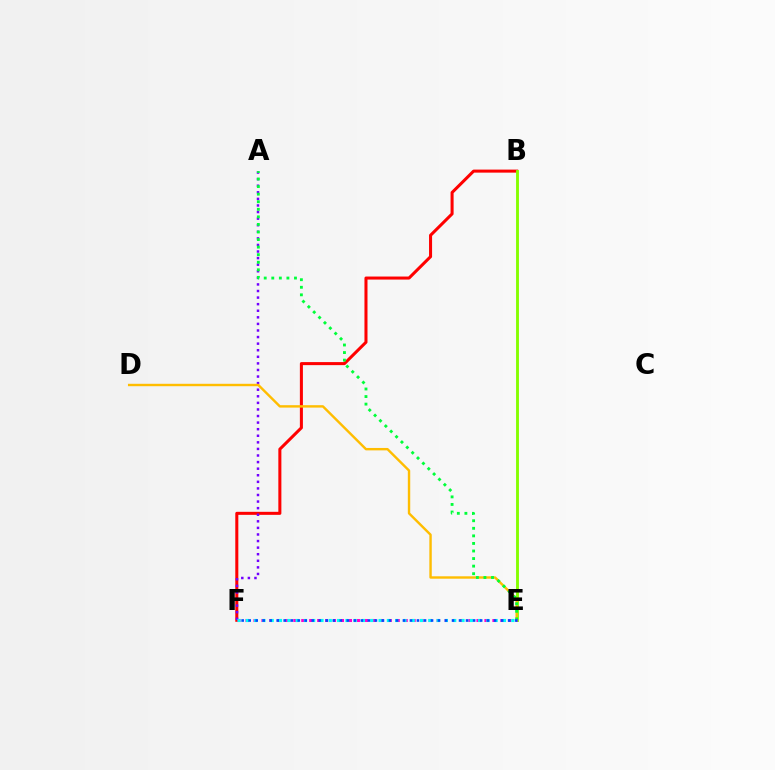{('B', 'F'): [{'color': '#ff0000', 'line_style': 'solid', 'thickness': 2.19}], ('A', 'F'): [{'color': '#7200ff', 'line_style': 'dotted', 'thickness': 1.79}], ('B', 'E'): [{'color': '#84ff00', 'line_style': 'solid', 'thickness': 2.07}], ('D', 'E'): [{'color': '#ffbd00', 'line_style': 'solid', 'thickness': 1.73}], ('A', 'E'): [{'color': '#00ff39', 'line_style': 'dotted', 'thickness': 2.06}], ('E', 'F'): [{'color': '#ff00cf', 'line_style': 'dotted', 'thickness': 2.16}, {'color': '#00fff6', 'line_style': 'dotted', 'thickness': 2.25}, {'color': '#004bff', 'line_style': 'dotted', 'thickness': 1.91}]}